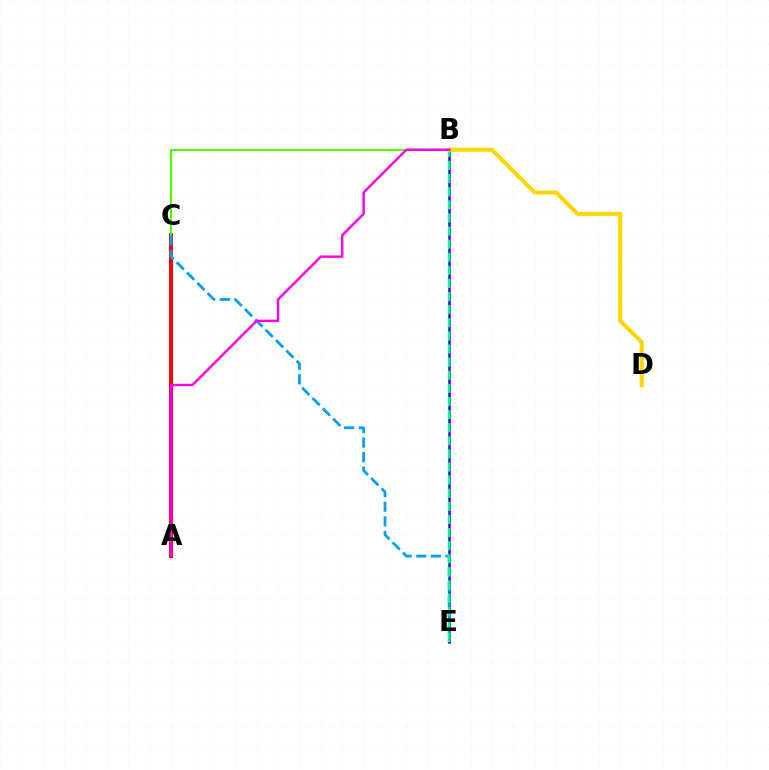{('B', 'E'): [{'color': '#3700ff', 'line_style': 'solid', 'thickness': 1.81}, {'color': '#00ff86', 'line_style': 'dashed', 'thickness': 1.78}], ('A', 'C'): [{'color': '#ff0000', 'line_style': 'solid', 'thickness': 2.86}], ('B', 'C'): [{'color': '#4fff00', 'line_style': 'solid', 'thickness': 1.51}], ('C', 'E'): [{'color': '#009eff', 'line_style': 'dashed', 'thickness': 1.99}], ('B', 'D'): [{'color': '#ffd500', 'line_style': 'solid', 'thickness': 2.91}], ('A', 'B'): [{'color': '#ff00ed', 'line_style': 'solid', 'thickness': 1.74}]}